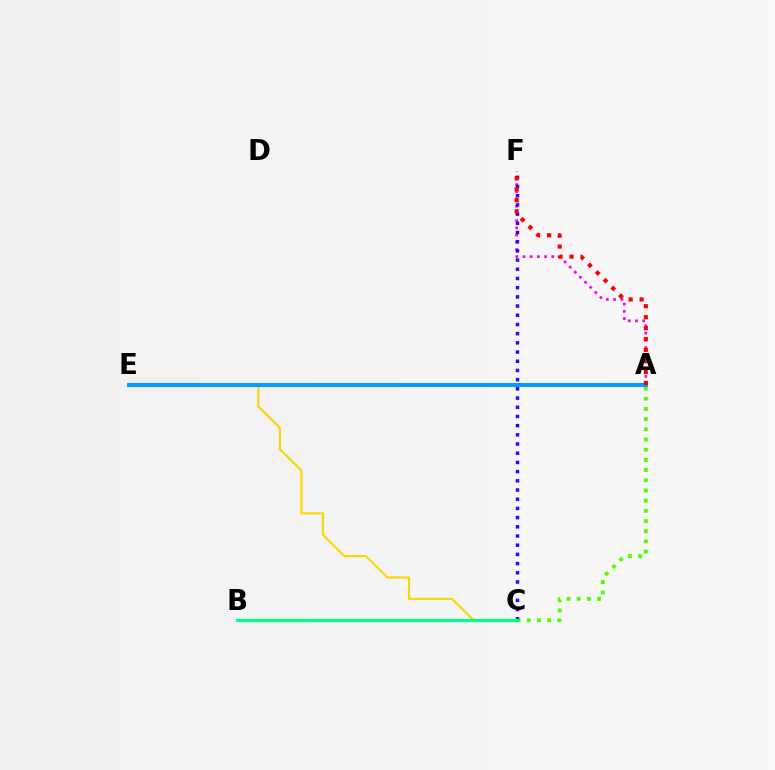{('A', 'C'): [{'color': '#4fff00', 'line_style': 'dotted', 'thickness': 2.77}], ('C', 'E'): [{'color': '#ffd500', 'line_style': 'solid', 'thickness': 1.51}], ('A', 'F'): [{'color': '#ff00ed', 'line_style': 'dotted', 'thickness': 1.96}, {'color': '#ff0000', 'line_style': 'dotted', 'thickness': 2.98}], ('A', 'E'): [{'color': '#009eff', 'line_style': 'solid', 'thickness': 2.9}], ('C', 'F'): [{'color': '#3700ff', 'line_style': 'dotted', 'thickness': 2.5}], ('B', 'C'): [{'color': '#00ff86', 'line_style': 'solid', 'thickness': 2.3}]}